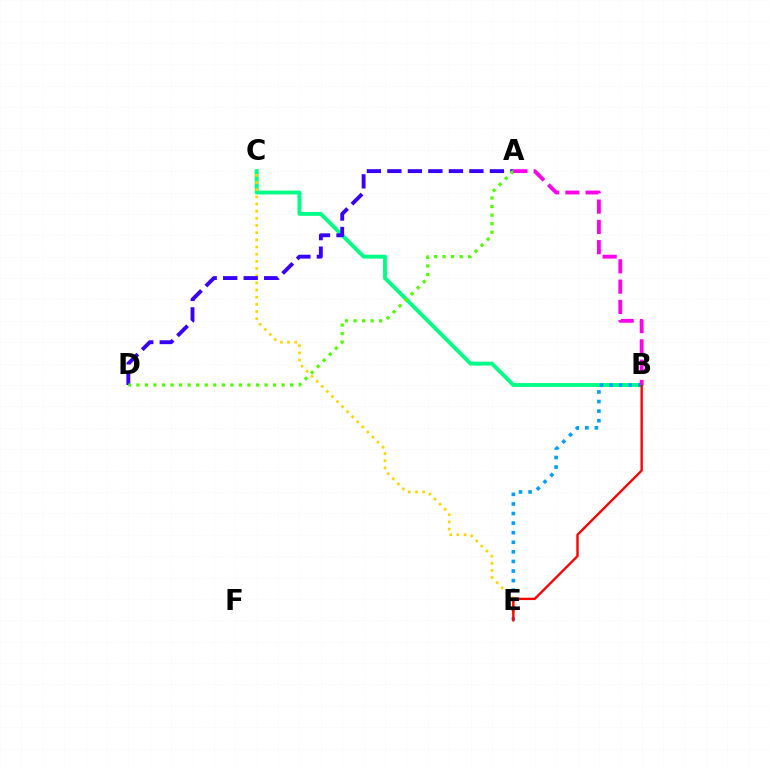{('B', 'C'): [{'color': '#00ff86', 'line_style': 'solid', 'thickness': 2.81}], ('C', 'E'): [{'color': '#ffd500', 'line_style': 'dotted', 'thickness': 1.95}], ('A', 'D'): [{'color': '#3700ff', 'line_style': 'dashed', 'thickness': 2.79}, {'color': '#4fff00', 'line_style': 'dotted', 'thickness': 2.32}], ('B', 'E'): [{'color': '#009eff', 'line_style': 'dotted', 'thickness': 2.6}, {'color': '#ff0000', 'line_style': 'solid', 'thickness': 1.7}], ('A', 'B'): [{'color': '#ff00ed', 'line_style': 'dashed', 'thickness': 2.76}]}